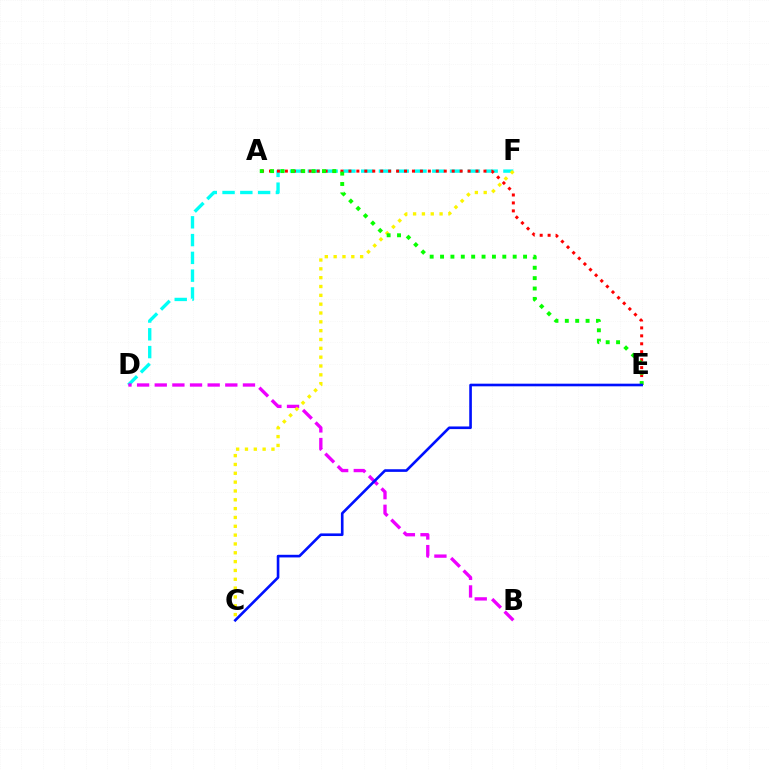{('D', 'F'): [{'color': '#00fff6', 'line_style': 'dashed', 'thickness': 2.42}], ('B', 'D'): [{'color': '#ee00ff', 'line_style': 'dashed', 'thickness': 2.4}], ('A', 'E'): [{'color': '#ff0000', 'line_style': 'dotted', 'thickness': 2.16}, {'color': '#08ff00', 'line_style': 'dotted', 'thickness': 2.82}], ('C', 'F'): [{'color': '#fcf500', 'line_style': 'dotted', 'thickness': 2.4}], ('C', 'E'): [{'color': '#0010ff', 'line_style': 'solid', 'thickness': 1.9}]}